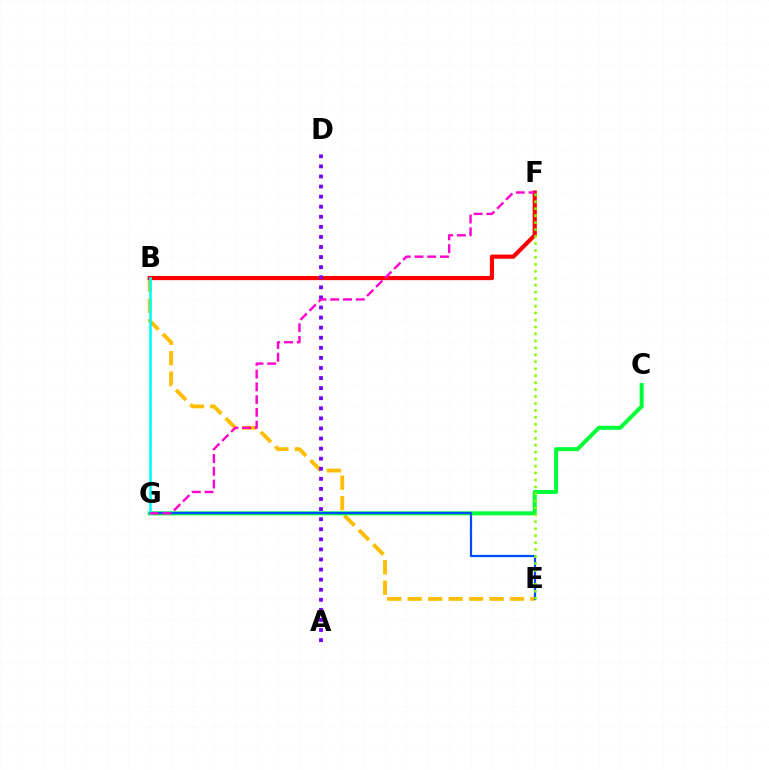{('B', 'E'): [{'color': '#ffbd00', 'line_style': 'dashed', 'thickness': 2.78}], ('C', 'G'): [{'color': '#00ff39', 'line_style': 'solid', 'thickness': 2.89}], ('E', 'G'): [{'color': '#004bff', 'line_style': 'solid', 'thickness': 1.61}], ('B', 'F'): [{'color': '#ff0000', 'line_style': 'solid', 'thickness': 3.0}], ('B', 'G'): [{'color': '#00fff6', 'line_style': 'solid', 'thickness': 1.91}], ('E', 'F'): [{'color': '#84ff00', 'line_style': 'dotted', 'thickness': 1.89}], ('A', 'D'): [{'color': '#7200ff', 'line_style': 'dotted', 'thickness': 2.74}], ('F', 'G'): [{'color': '#ff00cf', 'line_style': 'dashed', 'thickness': 1.73}]}